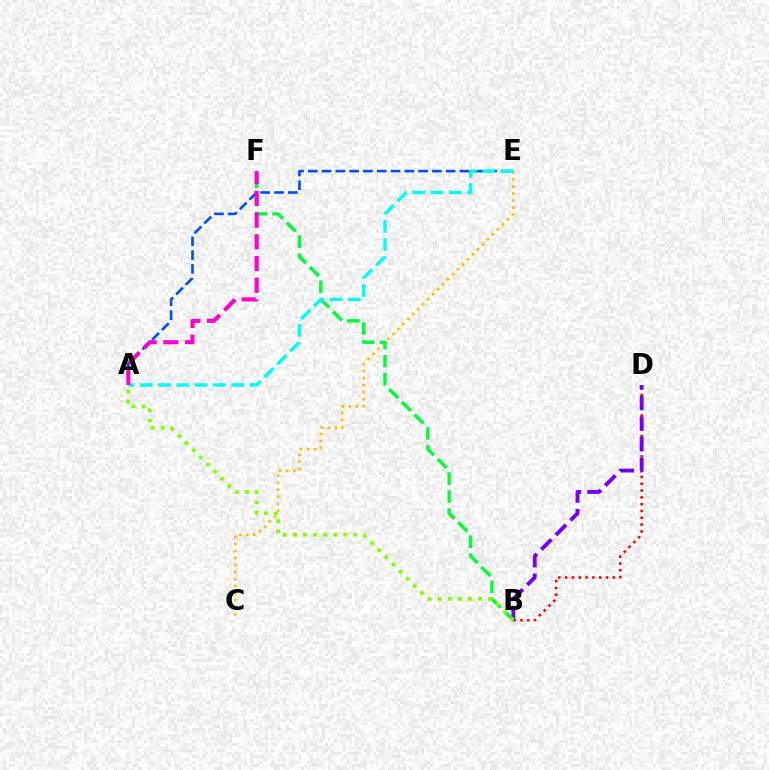{('A', 'E'): [{'color': '#004bff', 'line_style': 'dashed', 'thickness': 1.87}, {'color': '#00fff6', 'line_style': 'dashed', 'thickness': 2.48}], ('C', 'E'): [{'color': '#ffbd00', 'line_style': 'dotted', 'thickness': 1.91}], ('B', 'F'): [{'color': '#00ff39', 'line_style': 'dashed', 'thickness': 2.45}], ('B', 'D'): [{'color': '#ff0000', 'line_style': 'dotted', 'thickness': 1.85}, {'color': '#7200ff', 'line_style': 'dashed', 'thickness': 2.8}], ('A', 'B'): [{'color': '#84ff00', 'line_style': 'dotted', 'thickness': 2.74}], ('A', 'F'): [{'color': '#ff00cf', 'line_style': 'dashed', 'thickness': 2.95}]}